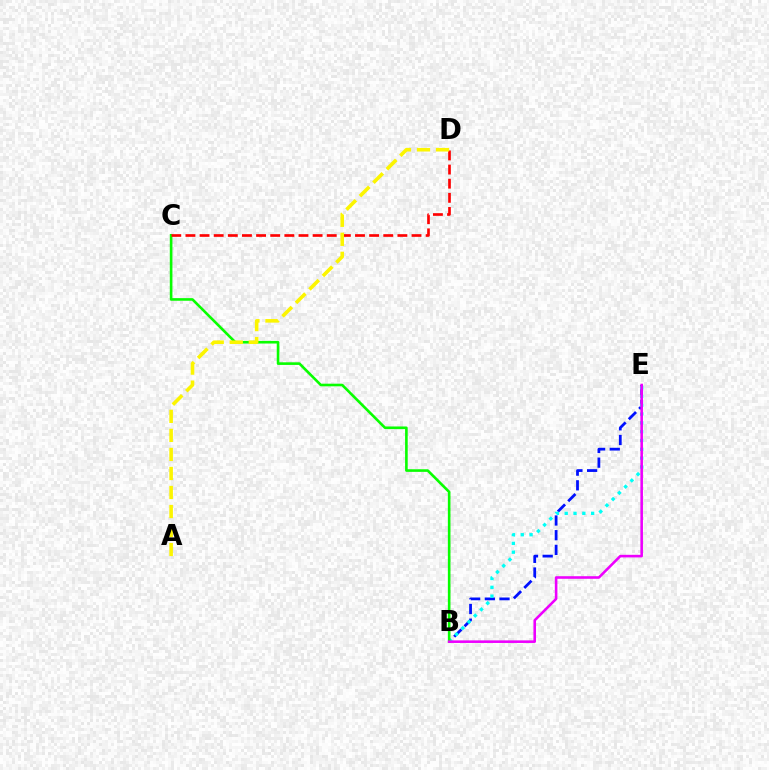{('B', 'E'): [{'color': '#0010ff', 'line_style': 'dashed', 'thickness': 1.99}, {'color': '#00fff6', 'line_style': 'dotted', 'thickness': 2.39}, {'color': '#ee00ff', 'line_style': 'solid', 'thickness': 1.86}], ('B', 'C'): [{'color': '#08ff00', 'line_style': 'solid', 'thickness': 1.89}], ('C', 'D'): [{'color': '#ff0000', 'line_style': 'dashed', 'thickness': 1.92}], ('A', 'D'): [{'color': '#fcf500', 'line_style': 'dashed', 'thickness': 2.59}]}